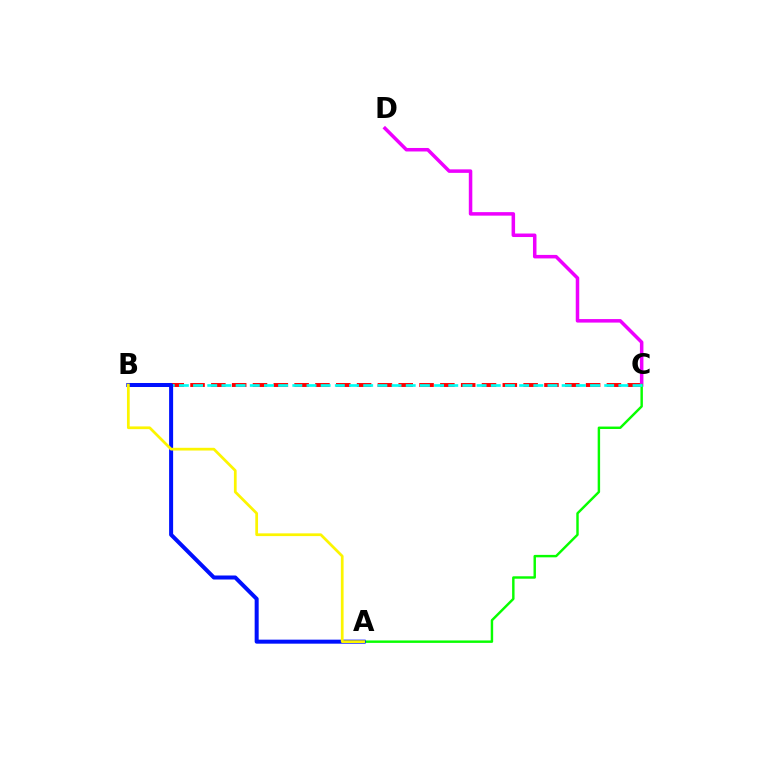{('B', 'C'): [{'color': '#ff0000', 'line_style': 'dashed', 'thickness': 2.83}, {'color': '#00fff6', 'line_style': 'dashed', 'thickness': 1.93}], ('C', 'D'): [{'color': '#ee00ff', 'line_style': 'solid', 'thickness': 2.53}], ('A', 'C'): [{'color': '#08ff00', 'line_style': 'solid', 'thickness': 1.76}], ('A', 'B'): [{'color': '#0010ff', 'line_style': 'solid', 'thickness': 2.89}, {'color': '#fcf500', 'line_style': 'solid', 'thickness': 1.97}]}